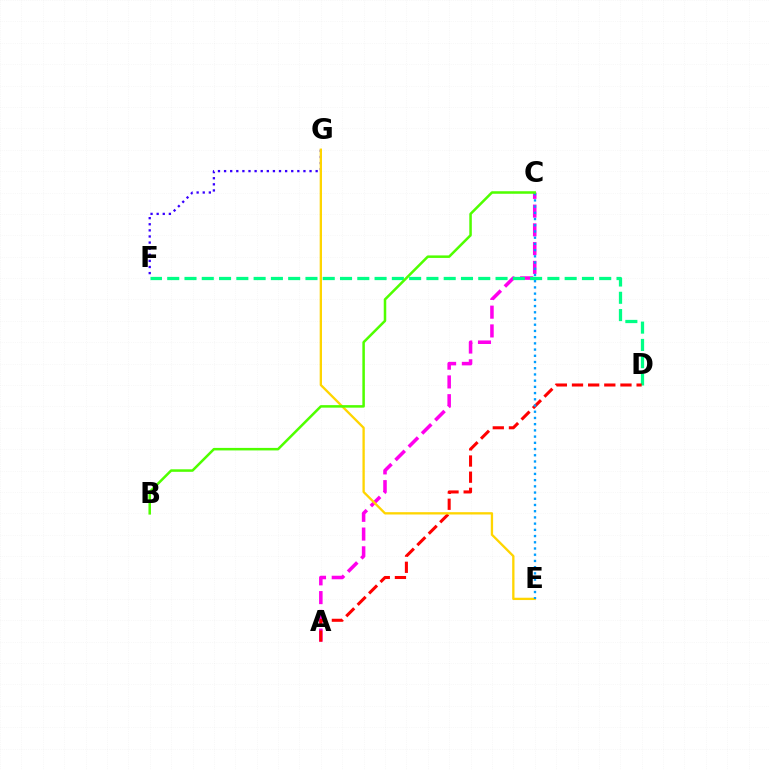{('A', 'C'): [{'color': '#ff00ed', 'line_style': 'dashed', 'thickness': 2.55}], ('D', 'F'): [{'color': '#00ff86', 'line_style': 'dashed', 'thickness': 2.35}], ('F', 'G'): [{'color': '#3700ff', 'line_style': 'dotted', 'thickness': 1.66}], ('A', 'D'): [{'color': '#ff0000', 'line_style': 'dashed', 'thickness': 2.19}], ('E', 'G'): [{'color': '#ffd500', 'line_style': 'solid', 'thickness': 1.67}], ('C', 'E'): [{'color': '#009eff', 'line_style': 'dotted', 'thickness': 1.69}], ('B', 'C'): [{'color': '#4fff00', 'line_style': 'solid', 'thickness': 1.81}]}